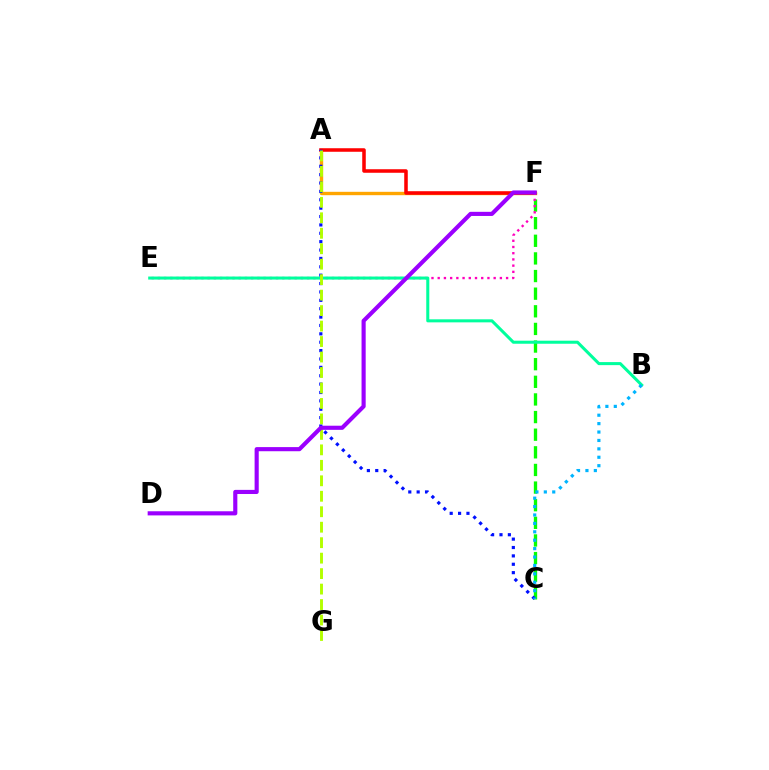{('A', 'F'): [{'color': '#ffa500', 'line_style': 'solid', 'thickness': 2.43}, {'color': '#ff0000', 'line_style': 'solid', 'thickness': 2.55}], ('C', 'F'): [{'color': '#08ff00', 'line_style': 'dashed', 'thickness': 2.39}], ('E', 'F'): [{'color': '#ff00bd', 'line_style': 'dotted', 'thickness': 1.69}], ('A', 'C'): [{'color': '#0010ff', 'line_style': 'dotted', 'thickness': 2.28}], ('B', 'E'): [{'color': '#00ff9d', 'line_style': 'solid', 'thickness': 2.19}], ('A', 'G'): [{'color': '#b3ff00', 'line_style': 'dashed', 'thickness': 2.1}], ('B', 'C'): [{'color': '#00b5ff', 'line_style': 'dotted', 'thickness': 2.29}], ('D', 'F'): [{'color': '#9b00ff', 'line_style': 'solid', 'thickness': 2.97}]}